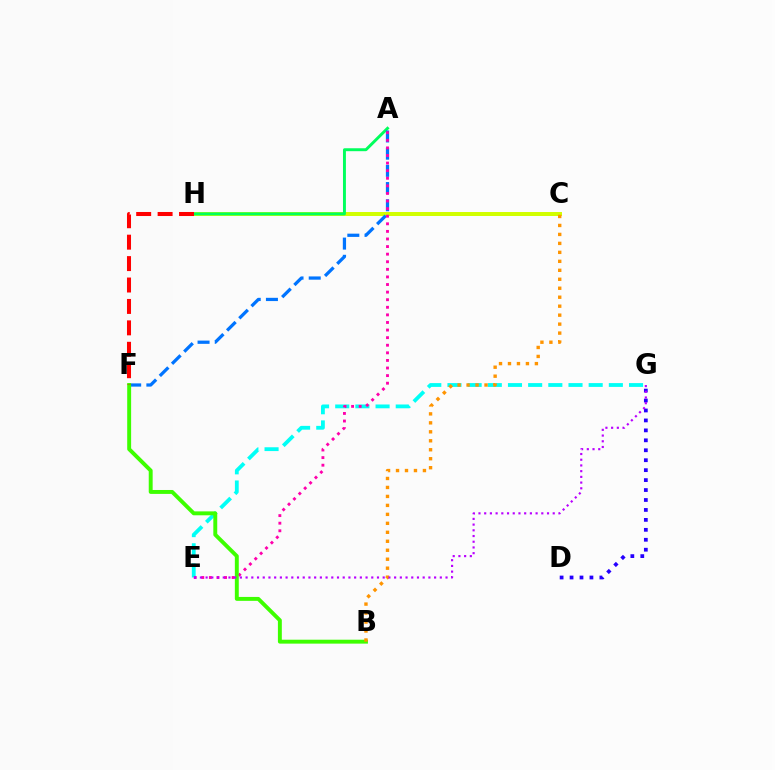{('C', 'H'): [{'color': '#d1ff00', 'line_style': 'solid', 'thickness': 2.86}], ('E', 'G'): [{'color': '#00fff6', 'line_style': 'dashed', 'thickness': 2.74}, {'color': '#b900ff', 'line_style': 'dotted', 'thickness': 1.55}], ('D', 'G'): [{'color': '#2500ff', 'line_style': 'dotted', 'thickness': 2.7}], ('A', 'H'): [{'color': '#00ff5c', 'line_style': 'solid', 'thickness': 2.11}], ('A', 'F'): [{'color': '#0074ff', 'line_style': 'dashed', 'thickness': 2.34}], ('A', 'E'): [{'color': '#ff00ac', 'line_style': 'dotted', 'thickness': 2.06}], ('B', 'F'): [{'color': '#3dff00', 'line_style': 'solid', 'thickness': 2.82}], ('B', 'C'): [{'color': '#ff9400', 'line_style': 'dotted', 'thickness': 2.44}], ('F', 'H'): [{'color': '#ff0000', 'line_style': 'dashed', 'thickness': 2.91}]}